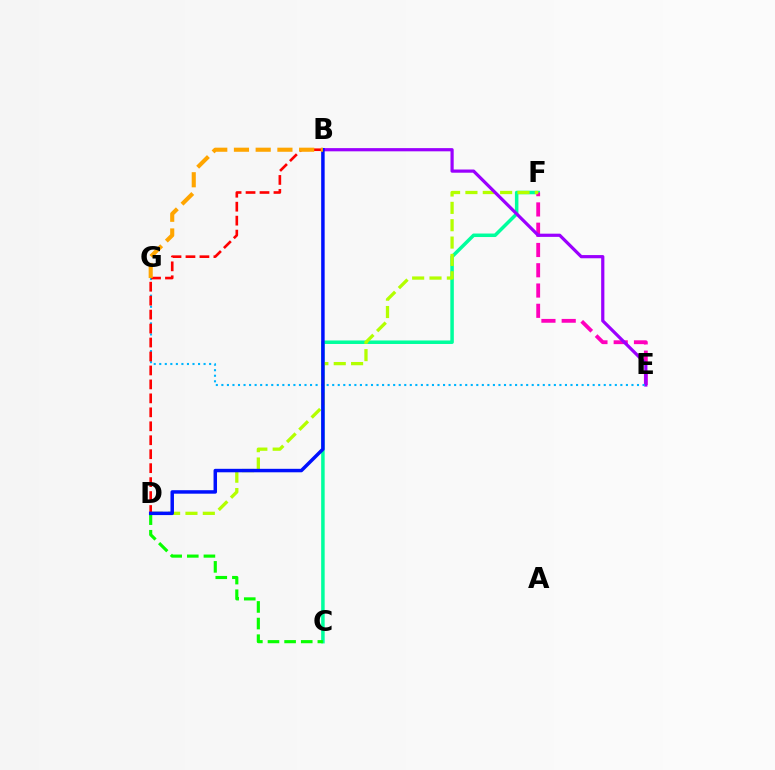{('C', 'F'): [{'color': '#00ff9d', 'line_style': 'solid', 'thickness': 2.52}], ('E', 'F'): [{'color': '#ff00bd', 'line_style': 'dashed', 'thickness': 2.75}], ('D', 'F'): [{'color': '#b3ff00', 'line_style': 'dashed', 'thickness': 2.36}], ('B', 'E'): [{'color': '#9b00ff', 'line_style': 'solid', 'thickness': 2.31}], ('C', 'D'): [{'color': '#08ff00', 'line_style': 'dashed', 'thickness': 2.26}], ('E', 'G'): [{'color': '#00b5ff', 'line_style': 'dotted', 'thickness': 1.51}], ('B', 'D'): [{'color': '#ff0000', 'line_style': 'dashed', 'thickness': 1.9}, {'color': '#0010ff', 'line_style': 'solid', 'thickness': 2.51}], ('B', 'G'): [{'color': '#ffa500', 'line_style': 'dashed', 'thickness': 2.95}]}